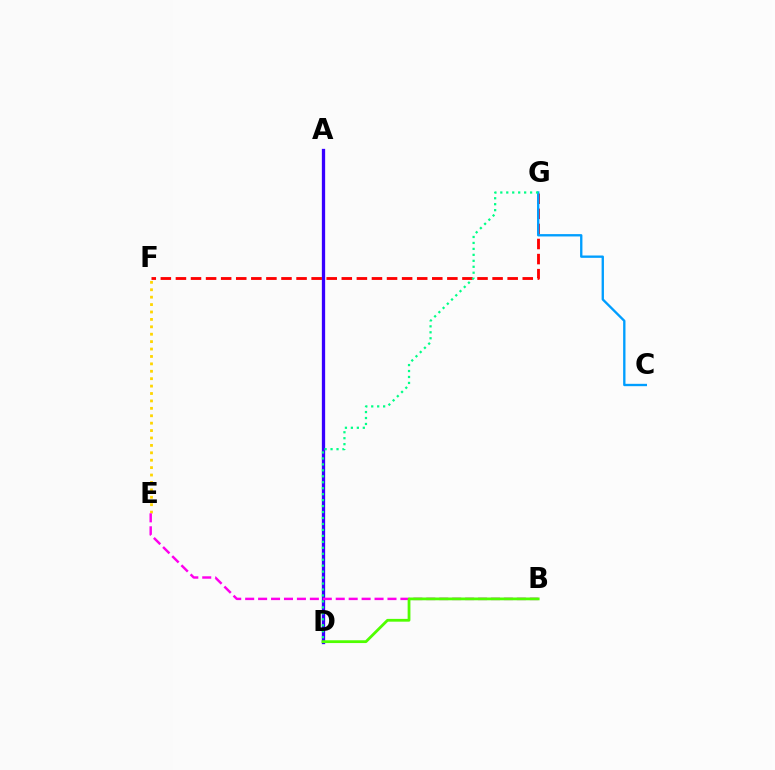{('A', 'D'): [{'color': '#3700ff', 'line_style': 'solid', 'thickness': 2.37}], ('F', 'G'): [{'color': '#ff0000', 'line_style': 'dashed', 'thickness': 2.05}], ('E', 'F'): [{'color': '#ffd500', 'line_style': 'dotted', 'thickness': 2.01}], ('C', 'G'): [{'color': '#009eff', 'line_style': 'solid', 'thickness': 1.69}], ('B', 'E'): [{'color': '#ff00ed', 'line_style': 'dashed', 'thickness': 1.76}], ('D', 'G'): [{'color': '#00ff86', 'line_style': 'dotted', 'thickness': 1.62}], ('B', 'D'): [{'color': '#4fff00', 'line_style': 'solid', 'thickness': 2.01}]}